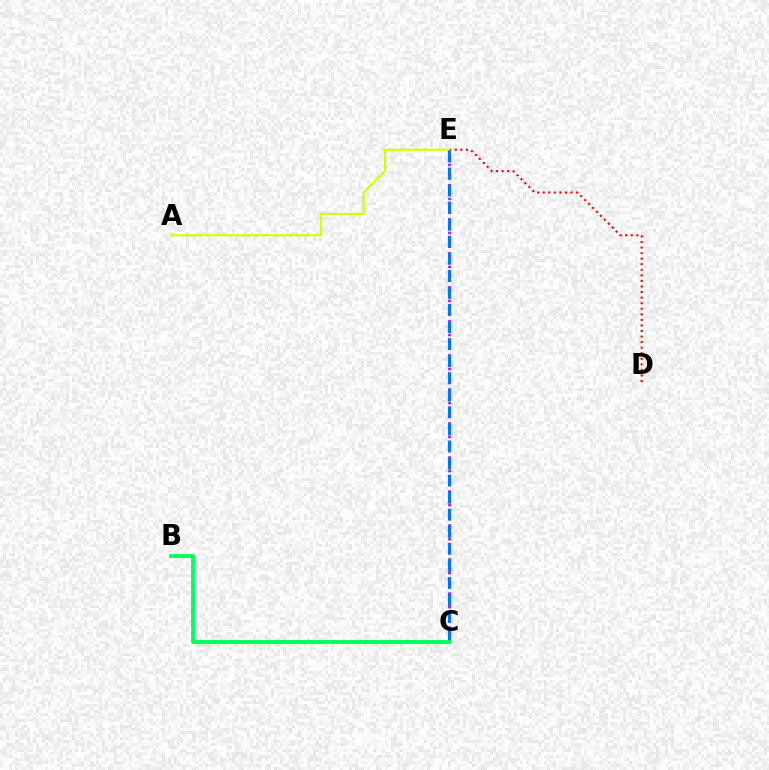{('C', 'E'): [{'color': '#b900ff', 'line_style': 'dotted', 'thickness': 1.85}, {'color': '#0074ff', 'line_style': 'dashed', 'thickness': 2.32}], ('B', 'C'): [{'color': '#00ff5c', 'line_style': 'solid', 'thickness': 2.75}], ('D', 'E'): [{'color': '#ff0000', 'line_style': 'dotted', 'thickness': 1.51}], ('A', 'E'): [{'color': '#d1ff00', 'line_style': 'solid', 'thickness': 1.52}]}